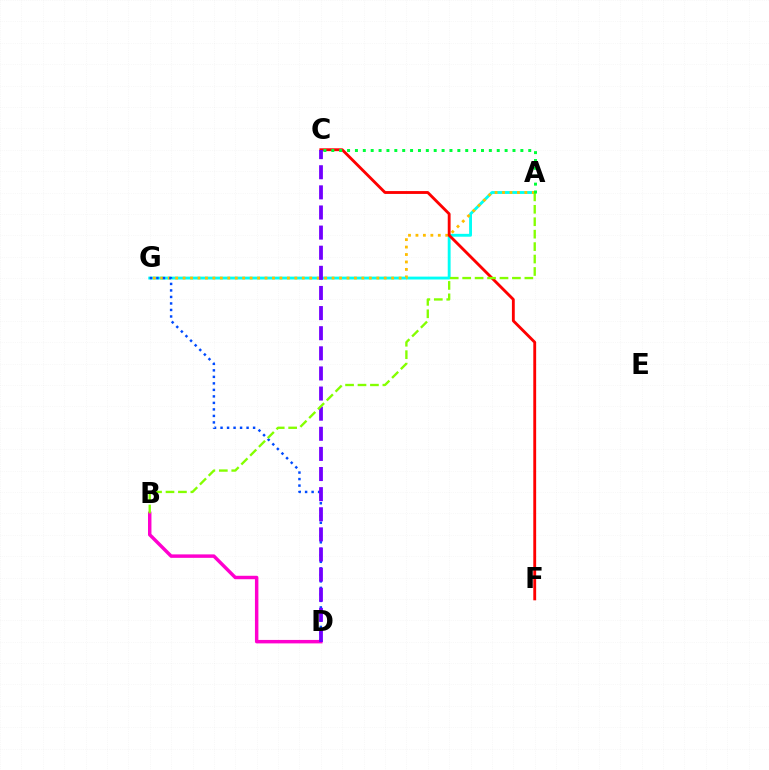{('A', 'G'): [{'color': '#00fff6', 'line_style': 'solid', 'thickness': 2.07}, {'color': '#ffbd00', 'line_style': 'dotted', 'thickness': 2.02}], ('D', 'G'): [{'color': '#004bff', 'line_style': 'dotted', 'thickness': 1.77}], ('C', 'F'): [{'color': '#ff0000', 'line_style': 'solid', 'thickness': 2.05}], ('B', 'D'): [{'color': '#ff00cf', 'line_style': 'solid', 'thickness': 2.49}], ('C', 'D'): [{'color': '#7200ff', 'line_style': 'dashed', 'thickness': 2.73}], ('A', 'B'): [{'color': '#84ff00', 'line_style': 'dashed', 'thickness': 1.69}], ('A', 'C'): [{'color': '#00ff39', 'line_style': 'dotted', 'thickness': 2.14}]}